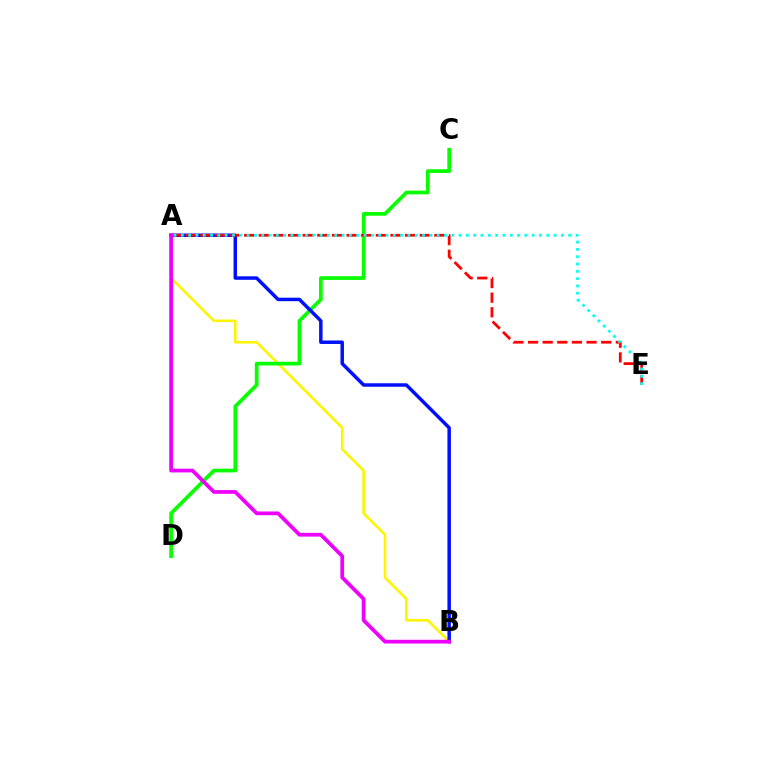{('A', 'B'): [{'color': '#fcf500', 'line_style': 'solid', 'thickness': 1.86}, {'color': '#0010ff', 'line_style': 'solid', 'thickness': 2.5}, {'color': '#ee00ff', 'line_style': 'solid', 'thickness': 2.69}], ('C', 'D'): [{'color': '#08ff00', 'line_style': 'solid', 'thickness': 2.68}], ('A', 'E'): [{'color': '#ff0000', 'line_style': 'dashed', 'thickness': 1.99}, {'color': '#00fff6', 'line_style': 'dotted', 'thickness': 1.99}]}